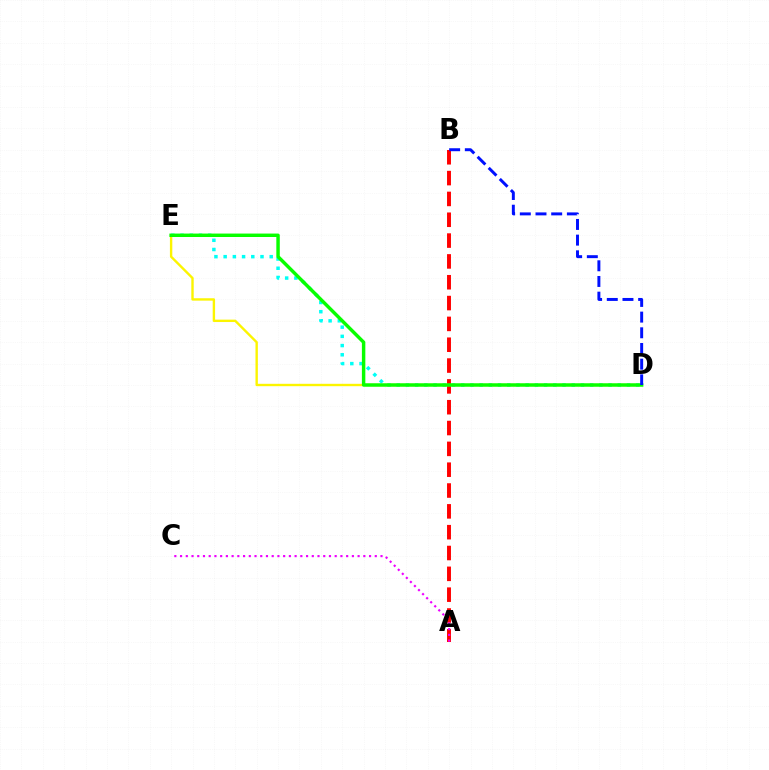{('D', 'E'): [{'color': '#00fff6', 'line_style': 'dotted', 'thickness': 2.5}, {'color': '#fcf500', 'line_style': 'solid', 'thickness': 1.72}, {'color': '#08ff00', 'line_style': 'solid', 'thickness': 2.48}], ('A', 'B'): [{'color': '#ff0000', 'line_style': 'dashed', 'thickness': 2.83}], ('A', 'C'): [{'color': '#ee00ff', 'line_style': 'dotted', 'thickness': 1.56}], ('B', 'D'): [{'color': '#0010ff', 'line_style': 'dashed', 'thickness': 2.13}]}